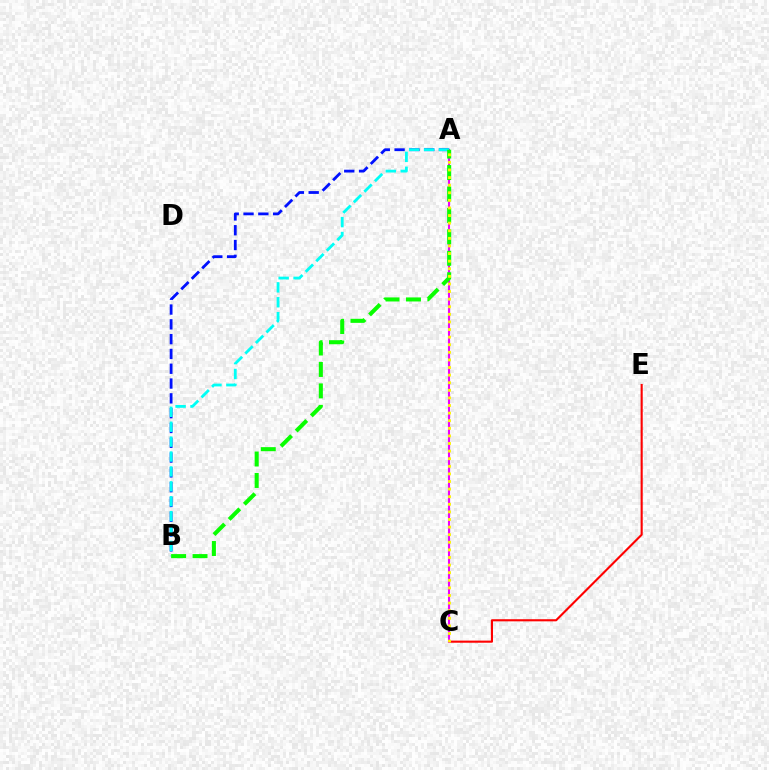{('C', 'E'): [{'color': '#ff0000', 'line_style': 'solid', 'thickness': 1.52}], ('A', 'C'): [{'color': '#ee00ff', 'line_style': 'solid', 'thickness': 1.53}, {'color': '#fcf500', 'line_style': 'dotted', 'thickness': 2.06}], ('A', 'B'): [{'color': '#0010ff', 'line_style': 'dashed', 'thickness': 2.01}, {'color': '#00fff6', 'line_style': 'dashed', 'thickness': 2.03}, {'color': '#08ff00', 'line_style': 'dashed', 'thickness': 2.91}]}